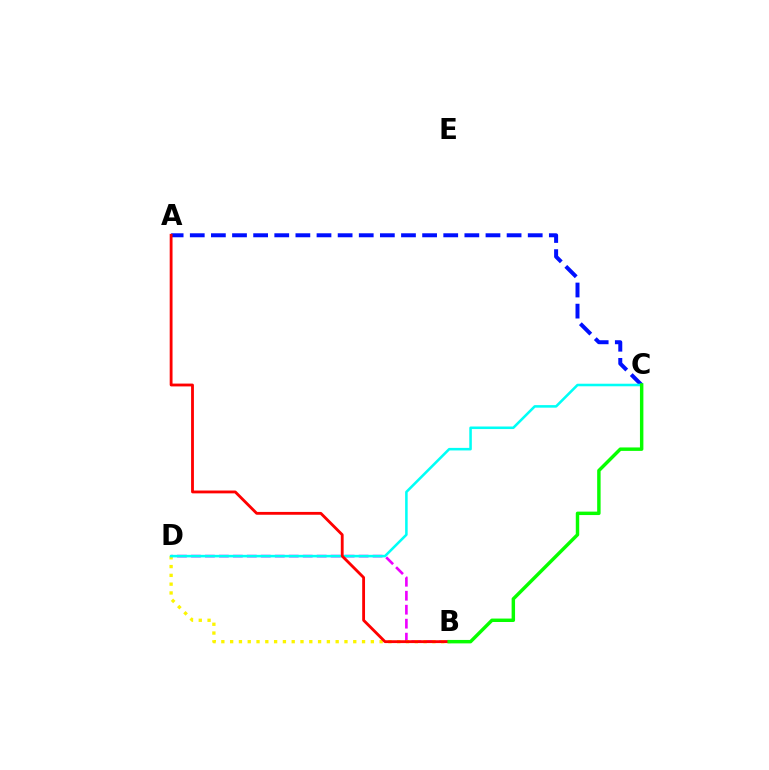{('A', 'C'): [{'color': '#0010ff', 'line_style': 'dashed', 'thickness': 2.87}], ('B', 'D'): [{'color': '#ee00ff', 'line_style': 'dashed', 'thickness': 1.9}, {'color': '#fcf500', 'line_style': 'dotted', 'thickness': 2.39}], ('C', 'D'): [{'color': '#00fff6', 'line_style': 'solid', 'thickness': 1.84}], ('A', 'B'): [{'color': '#ff0000', 'line_style': 'solid', 'thickness': 2.04}], ('B', 'C'): [{'color': '#08ff00', 'line_style': 'solid', 'thickness': 2.48}]}